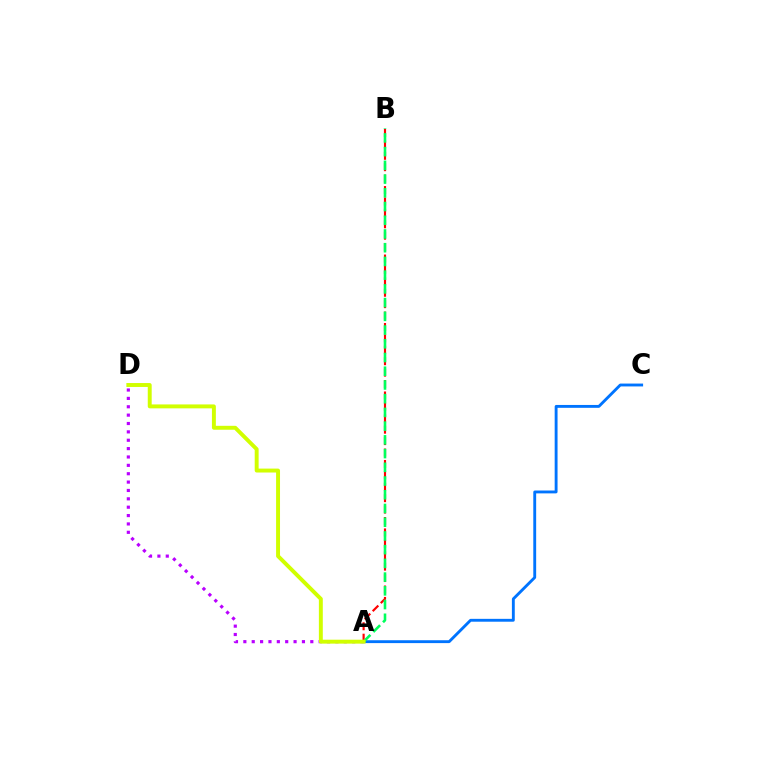{('A', 'C'): [{'color': '#0074ff', 'line_style': 'solid', 'thickness': 2.06}], ('A', 'D'): [{'color': '#b900ff', 'line_style': 'dotted', 'thickness': 2.27}, {'color': '#d1ff00', 'line_style': 'solid', 'thickness': 2.83}], ('A', 'B'): [{'color': '#ff0000', 'line_style': 'dashed', 'thickness': 1.55}, {'color': '#00ff5c', 'line_style': 'dashed', 'thickness': 1.86}]}